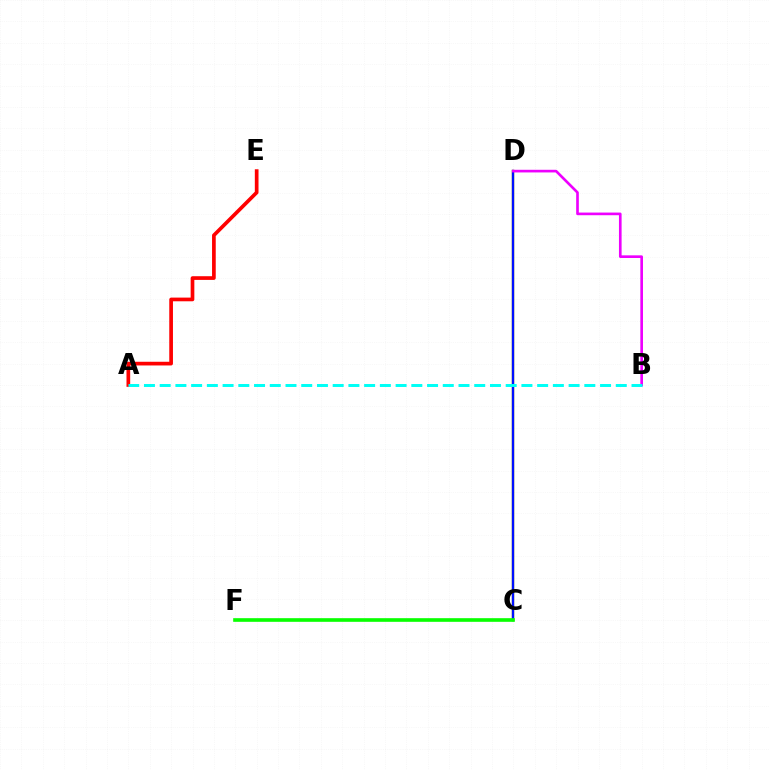{('C', 'D'): [{'color': '#fcf500', 'line_style': 'solid', 'thickness': 1.79}, {'color': '#0010ff', 'line_style': 'solid', 'thickness': 1.73}], ('A', 'E'): [{'color': '#ff0000', 'line_style': 'solid', 'thickness': 2.66}], ('B', 'D'): [{'color': '#ee00ff', 'line_style': 'solid', 'thickness': 1.91}], ('C', 'F'): [{'color': '#08ff00', 'line_style': 'solid', 'thickness': 2.62}], ('A', 'B'): [{'color': '#00fff6', 'line_style': 'dashed', 'thickness': 2.14}]}